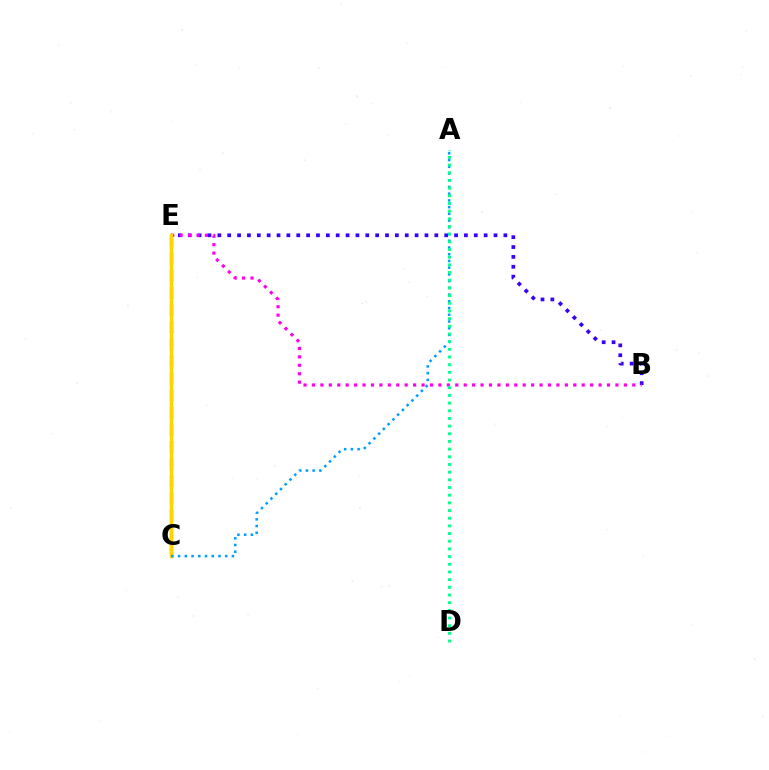{('B', 'E'): [{'color': '#3700ff', 'line_style': 'dotted', 'thickness': 2.68}, {'color': '#ff00ed', 'line_style': 'dotted', 'thickness': 2.29}], ('C', 'E'): [{'color': '#4fff00', 'line_style': 'dotted', 'thickness': 1.93}, {'color': '#ff0000', 'line_style': 'dashed', 'thickness': 2.33}, {'color': '#ffd500', 'line_style': 'solid', 'thickness': 2.46}], ('A', 'C'): [{'color': '#009eff', 'line_style': 'dotted', 'thickness': 1.83}], ('A', 'D'): [{'color': '#00ff86', 'line_style': 'dotted', 'thickness': 2.09}]}